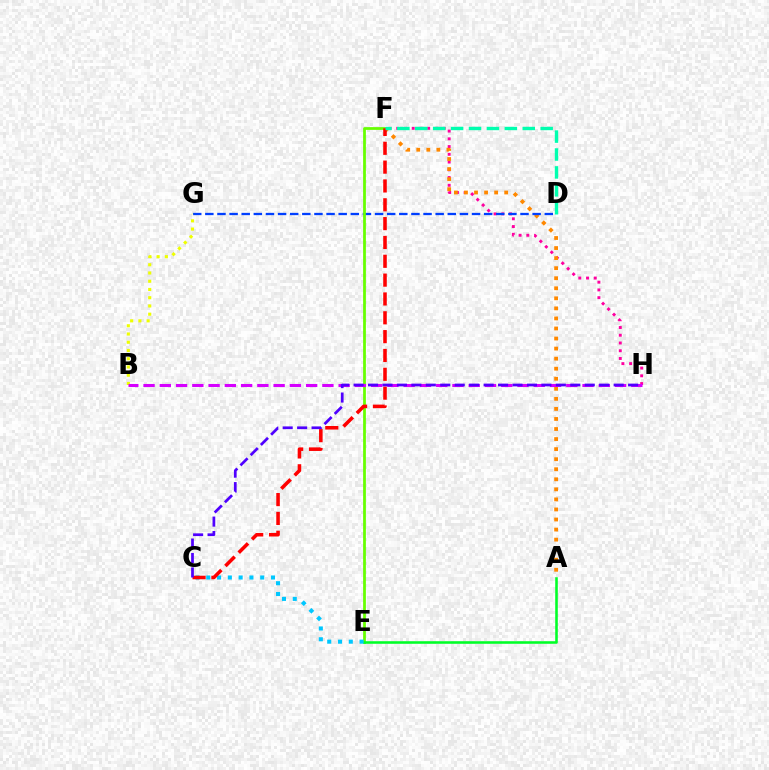{('F', 'H'): [{'color': '#ff00a0', 'line_style': 'dotted', 'thickness': 2.1}], ('A', 'F'): [{'color': '#ff8800', 'line_style': 'dotted', 'thickness': 2.73}], ('D', 'G'): [{'color': '#003fff', 'line_style': 'dashed', 'thickness': 1.65}], ('E', 'F'): [{'color': '#66ff00', 'line_style': 'solid', 'thickness': 1.99}], ('A', 'E'): [{'color': '#00ff27', 'line_style': 'solid', 'thickness': 1.85}], ('B', 'G'): [{'color': '#eeff00', 'line_style': 'dotted', 'thickness': 2.24}], ('B', 'H'): [{'color': '#d600ff', 'line_style': 'dashed', 'thickness': 2.21}], ('C', 'E'): [{'color': '#00c7ff', 'line_style': 'dotted', 'thickness': 2.93}], ('C', 'F'): [{'color': '#ff0000', 'line_style': 'dashed', 'thickness': 2.56}], ('D', 'F'): [{'color': '#00ffaf', 'line_style': 'dashed', 'thickness': 2.43}], ('C', 'H'): [{'color': '#4f00ff', 'line_style': 'dashed', 'thickness': 1.96}]}